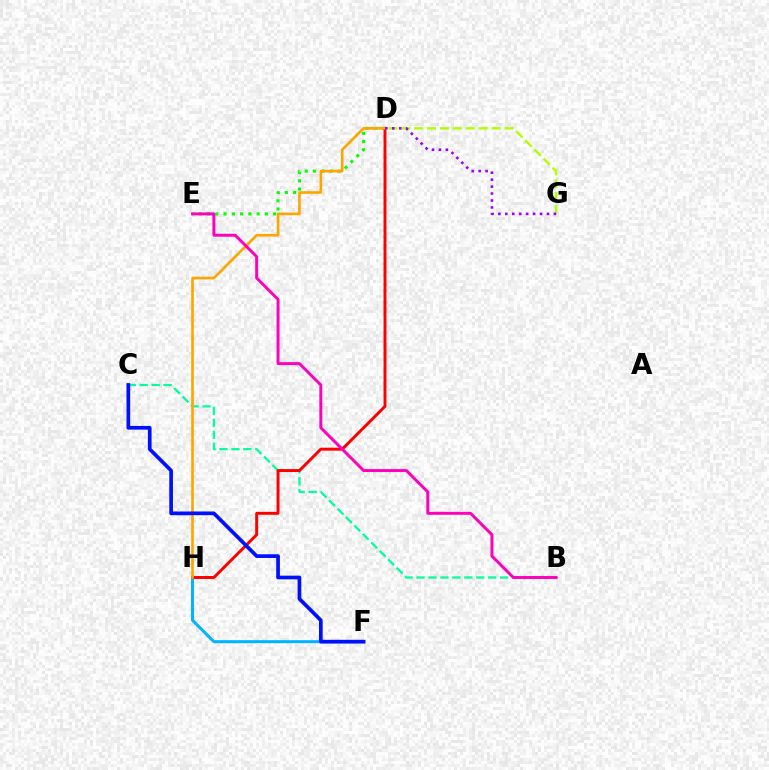{('D', 'E'): [{'color': '#08ff00', 'line_style': 'dotted', 'thickness': 2.25}], ('F', 'H'): [{'color': '#00b5ff', 'line_style': 'solid', 'thickness': 2.16}], ('B', 'C'): [{'color': '#00ff9d', 'line_style': 'dashed', 'thickness': 1.62}], ('D', 'H'): [{'color': '#ff0000', 'line_style': 'solid', 'thickness': 2.12}, {'color': '#ffa500', 'line_style': 'solid', 'thickness': 1.91}], ('C', 'F'): [{'color': '#0010ff', 'line_style': 'solid', 'thickness': 2.67}], ('D', 'G'): [{'color': '#b3ff00', 'line_style': 'dashed', 'thickness': 1.75}, {'color': '#9b00ff', 'line_style': 'dotted', 'thickness': 1.89}], ('B', 'E'): [{'color': '#ff00bd', 'line_style': 'solid', 'thickness': 2.13}]}